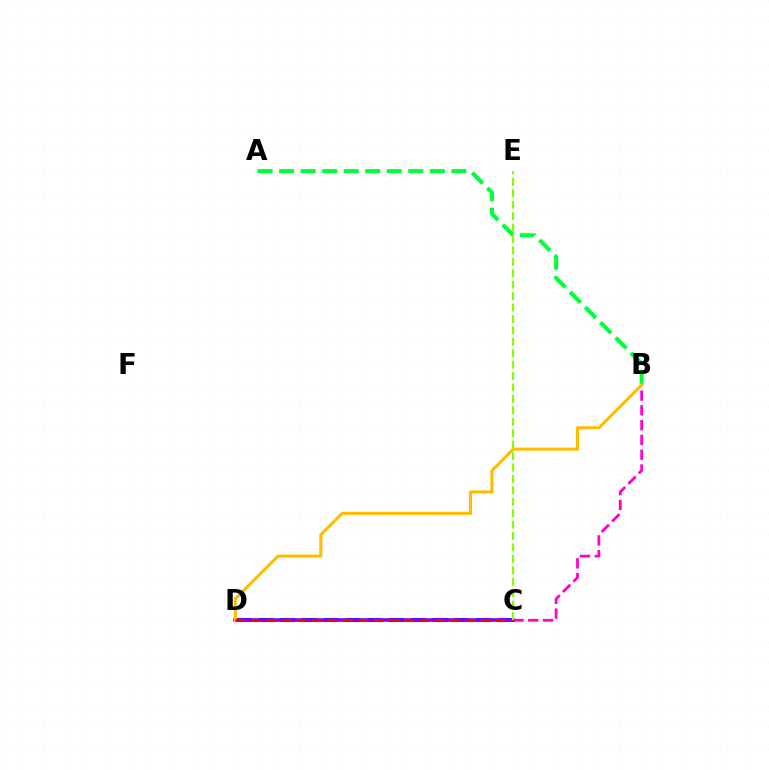{('B', 'C'): [{'color': '#ff00cf', 'line_style': 'dashed', 'thickness': 2.01}], ('C', 'D'): [{'color': '#00fff6', 'line_style': 'solid', 'thickness': 1.54}, {'color': '#004bff', 'line_style': 'dashed', 'thickness': 2.96}, {'color': '#7200ff', 'line_style': 'solid', 'thickness': 2.52}, {'color': '#ff0000', 'line_style': 'dashed', 'thickness': 2.08}], ('A', 'B'): [{'color': '#00ff39', 'line_style': 'dashed', 'thickness': 2.93}], ('B', 'D'): [{'color': '#ffbd00', 'line_style': 'solid', 'thickness': 2.22}], ('C', 'E'): [{'color': '#84ff00', 'line_style': 'dashed', 'thickness': 1.55}]}